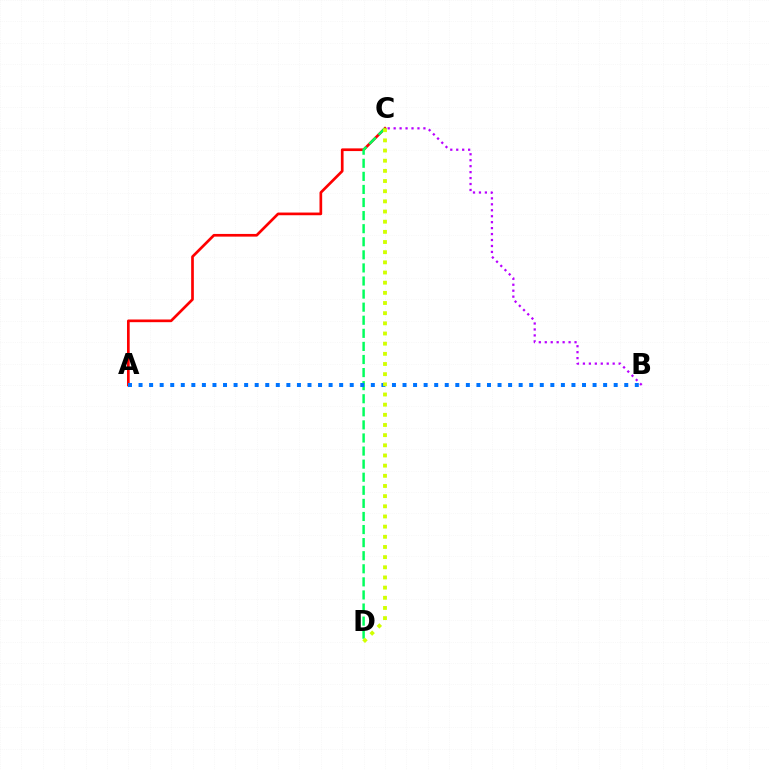{('A', 'C'): [{'color': '#ff0000', 'line_style': 'solid', 'thickness': 1.93}], ('C', 'D'): [{'color': '#00ff5c', 'line_style': 'dashed', 'thickness': 1.78}, {'color': '#d1ff00', 'line_style': 'dotted', 'thickness': 2.76}], ('B', 'C'): [{'color': '#b900ff', 'line_style': 'dotted', 'thickness': 1.62}], ('A', 'B'): [{'color': '#0074ff', 'line_style': 'dotted', 'thickness': 2.87}]}